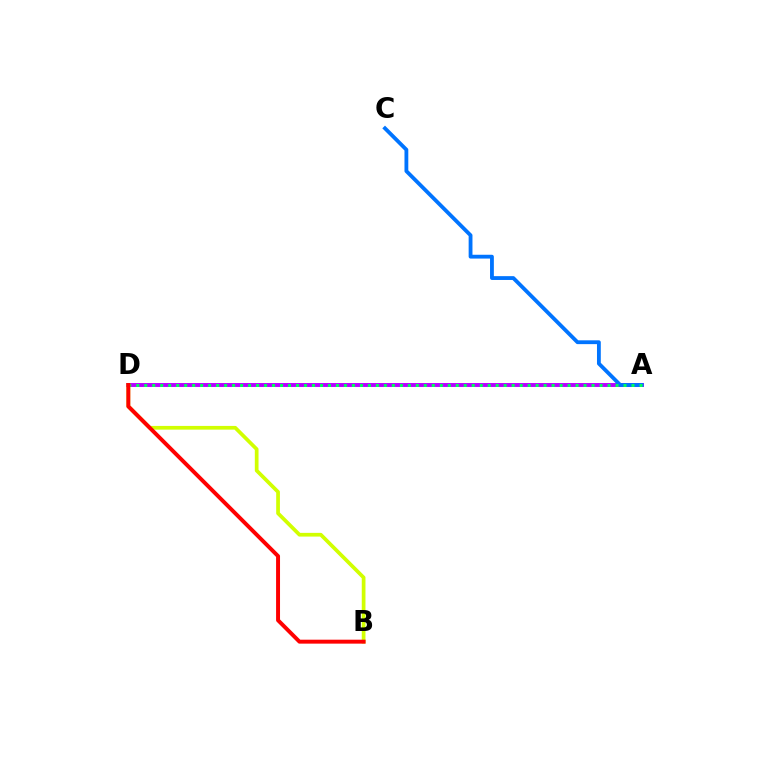{('A', 'D'): [{'color': '#b900ff', 'line_style': 'solid', 'thickness': 2.82}, {'color': '#00ff5c', 'line_style': 'dotted', 'thickness': 2.17}], ('B', 'D'): [{'color': '#d1ff00', 'line_style': 'solid', 'thickness': 2.68}, {'color': '#ff0000', 'line_style': 'solid', 'thickness': 2.84}], ('A', 'C'): [{'color': '#0074ff', 'line_style': 'solid', 'thickness': 2.75}]}